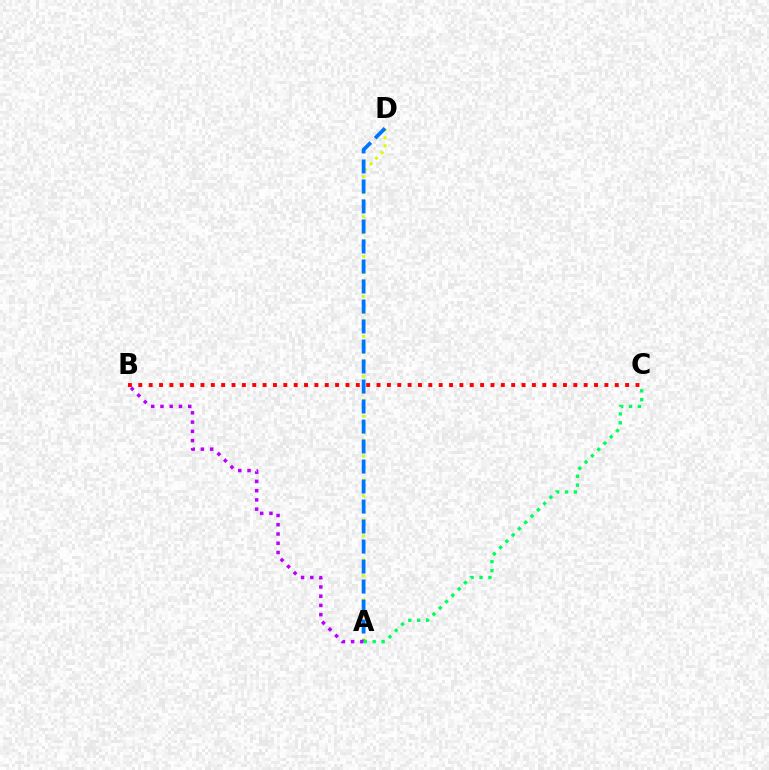{('A', 'D'): [{'color': '#d1ff00', 'line_style': 'dotted', 'thickness': 2.17}, {'color': '#0074ff', 'line_style': 'dashed', 'thickness': 2.72}], ('A', 'B'): [{'color': '#b900ff', 'line_style': 'dotted', 'thickness': 2.51}], ('B', 'C'): [{'color': '#ff0000', 'line_style': 'dotted', 'thickness': 2.81}], ('A', 'C'): [{'color': '#00ff5c', 'line_style': 'dotted', 'thickness': 2.42}]}